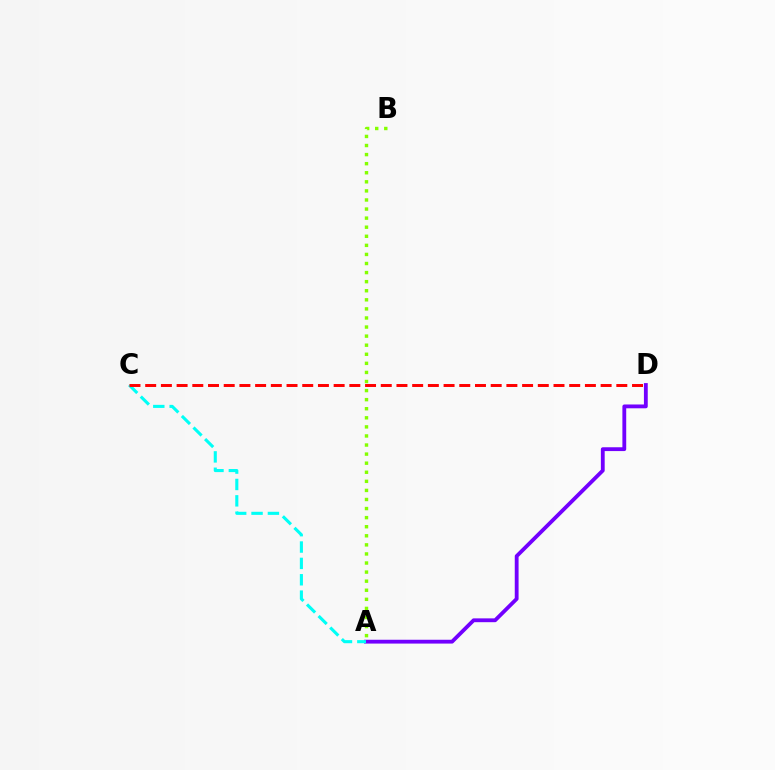{('A', 'D'): [{'color': '#7200ff', 'line_style': 'solid', 'thickness': 2.75}], ('A', 'B'): [{'color': '#84ff00', 'line_style': 'dotted', 'thickness': 2.47}], ('A', 'C'): [{'color': '#00fff6', 'line_style': 'dashed', 'thickness': 2.22}], ('C', 'D'): [{'color': '#ff0000', 'line_style': 'dashed', 'thickness': 2.13}]}